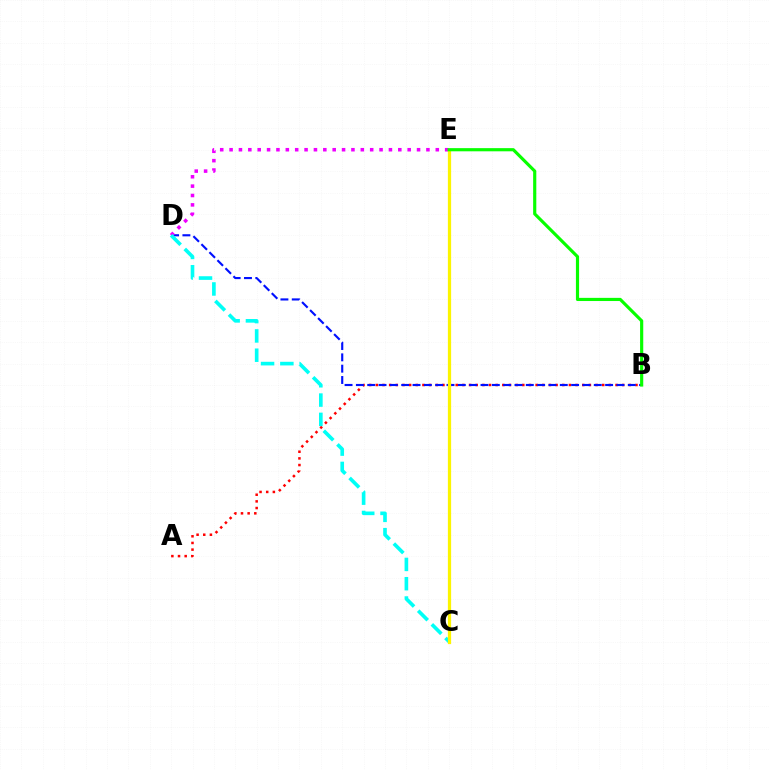{('A', 'B'): [{'color': '#ff0000', 'line_style': 'dotted', 'thickness': 1.81}], ('B', 'D'): [{'color': '#0010ff', 'line_style': 'dashed', 'thickness': 1.54}], ('D', 'E'): [{'color': '#ee00ff', 'line_style': 'dotted', 'thickness': 2.55}], ('C', 'D'): [{'color': '#00fff6', 'line_style': 'dashed', 'thickness': 2.62}], ('C', 'E'): [{'color': '#fcf500', 'line_style': 'solid', 'thickness': 2.34}], ('B', 'E'): [{'color': '#08ff00', 'line_style': 'solid', 'thickness': 2.28}]}